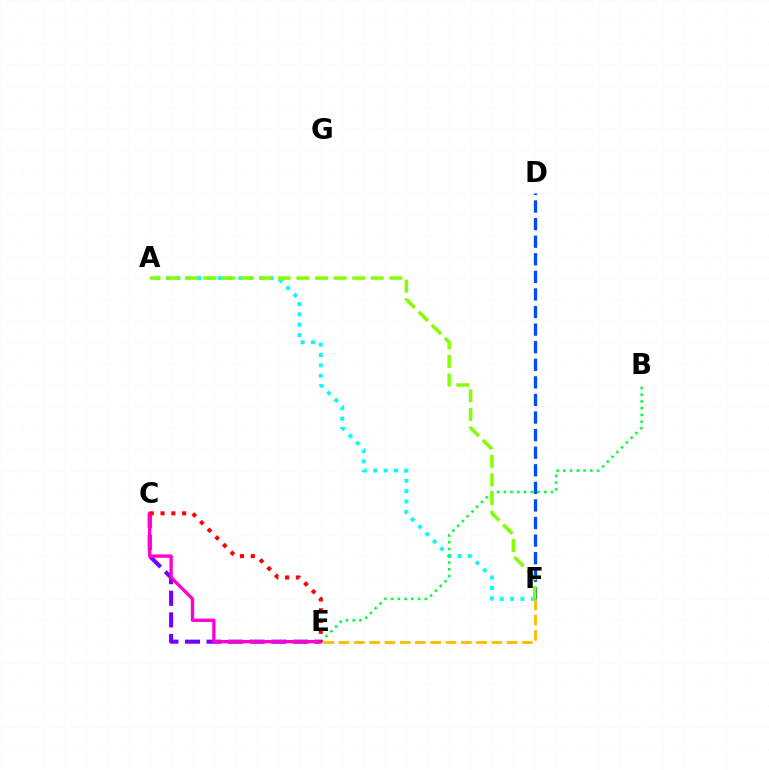{('C', 'E'): [{'color': '#7200ff', 'line_style': 'dashed', 'thickness': 2.93}, {'color': '#ff00cf', 'line_style': 'solid', 'thickness': 2.4}, {'color': '#ff0000', 'line_style': 'dotted', 'thickness': 2.93}], ('D', 'F'): [{'color': '#004bff', 'line_style': 'dashed', 'thickness': 2.39}], ('A', 'F'): [{'color': '#00fff6', 'line_style': 'dotted', 'thickness': 2.81}, {'color': '#84ff00', 'line_style': 'dashed', 'thickness': 2.53}], ('E', 'F'): [{'color': '#ffbd00', 'line_style': 'dashed', 'thickness': 2.07}], ('B', 'E'): [{'color': '#00ff39', 'line_style': 'dotted', 'thickness': 1.83}]}